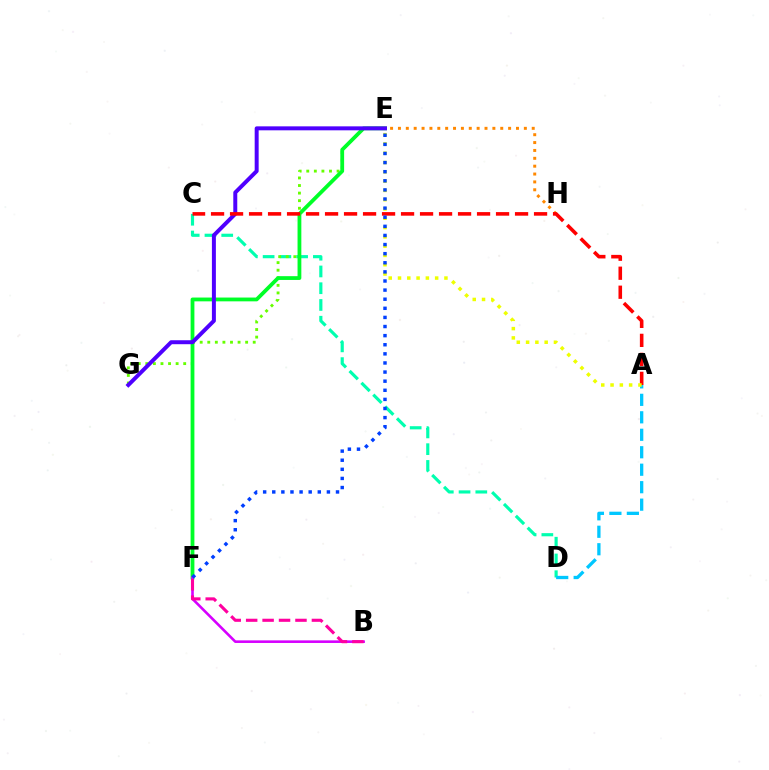{('C', 'D'): [{'color': '#00ffaf', 'line_style': 'dashed', 'thickness': 2.28}], ('A', 'D'): [{'color': '#00c7ff', 'line_style': 'dashed', 'thickness': 2.37}], ('E', 'G'): [{'color': '#66ff00', 'line_style': 'dotted', 'thickness': 2.06}, {'color': '#4f00ff', 'line_style': 'solid', 'thickness': 2.86}], ('E', 'F'): [{'color': '#00ff27', 'line_style': 'solid', 'thickness': 2.73}, {'color': '#003fff', 'line_style': 'dotted', 'thickness': 2.47}], ('E', 'H'): [{'color': '#ff8800', 'line_style': 'dotted', 'thickness': 2.14}], ('B', 'F'): [{'color': '#d600ff', 'line_style': 'solid', 'thickness': 1.87}, {'color': '#ff00a0', 'line_style': 'dashed', 'thickness': 2.23}], ('A', 'C'): [{'color': '#ff0000', 'line_style': 'dashed', 'thickness': 2.58}], ('A', 'E'): [{'color': '#eeff00', 'line_style': 'dotted', 'thickness': 2.52}]}